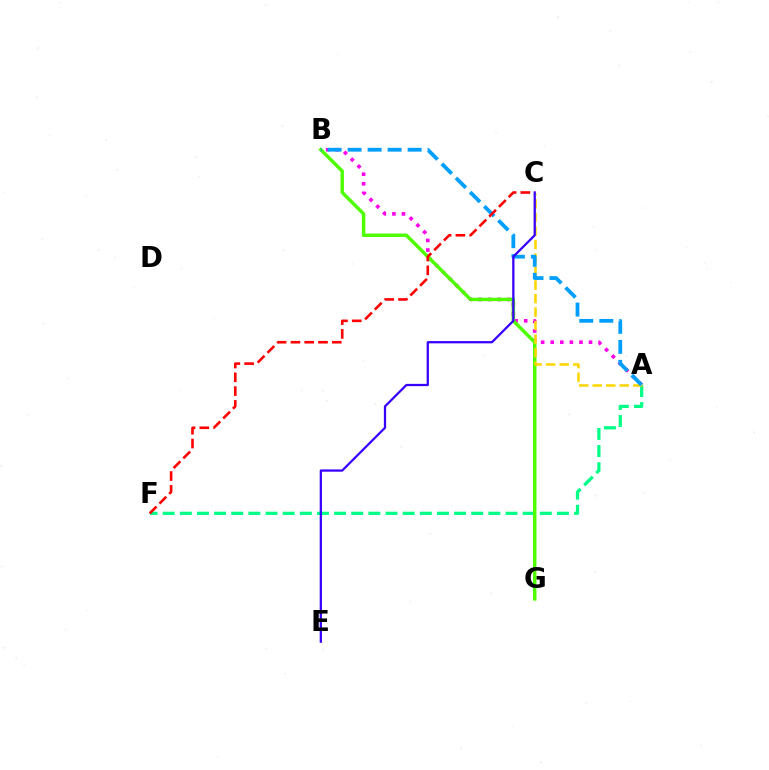{('A', 'F'): [{'color': '#00ff86', 'line_style': 'dashed', 'thickness': 2.33}], ('A', 'B'): [{'color': '#ff00ed', 'line_style': 'dotted', 'thickness': 2.6}, {'color': '#009eff', 'line_style': 'dashed', 'thickness': 2.72}], ('B', 'G'): [{'color': '#4fff00', 'line_style': 'solid', 'thickness': 2.5}], ('A', 'C'): [{'color': '#ffd500', 'line_style': 'dashed', 'thickness': 1.84}], ('C', 'F'): [{'color': '#ff0000', 'line_style': 'dashed', 'thickness': 1.87}], ('C', 'E'): [{'color': '#3700ff', 'line_style': 'solid', 'thickness': 1.63}]}